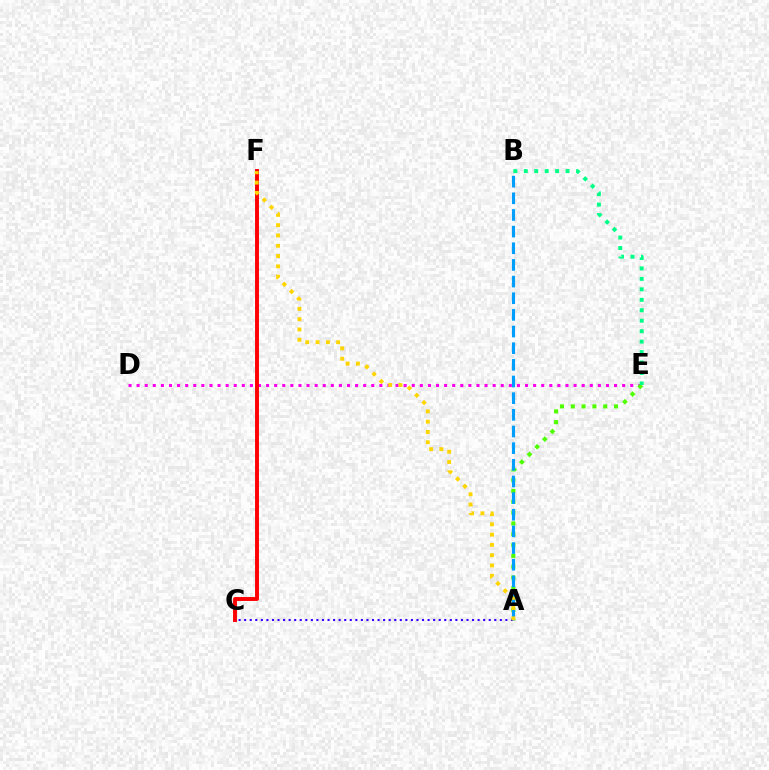{('D', 'E'): [{'color': '#ff00ed', 'line_style': 'dotted', 'thickness': 2.2}], ('C', 'F'): [{'color': '#ff0000', 'line_style': 'solid', 'thickness': 2.82}], ('A', 'E'): [{'color': '#4fff00', 'line_style': 'dotted', 'thickness': 2.94}], ('B', 'E'): [{'color': '#00ff86', 'line_style': 'dotted', 'thickness': 2.84}], ('A', 'C'): [{'color': '#3700ff', 'line_style': 'dotted', 'thickness': 1.51}], ('A', 'B'): [{'color': '#009eff', 'line_style': 'dashed', 'thickness': 2.26}], ('A', 'F'): [{'color': '#ffd500', 'line_style': 'dotted', 'thickness': 2.79}]}